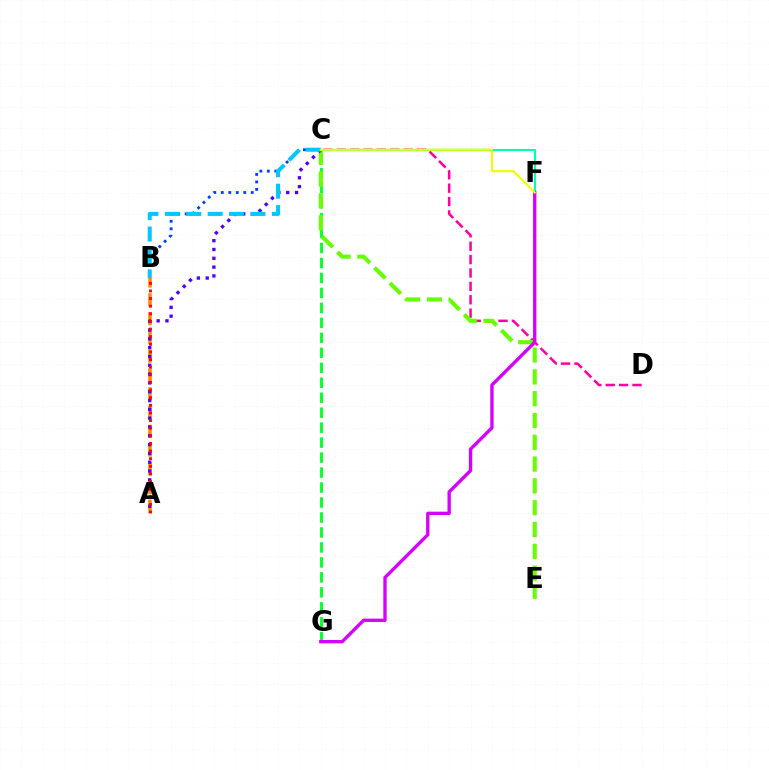{('C', 'D'): [{'color': '#ff00a0', 'line_style': 'dashed', 'thickness': 1.82}], ('A', 'B'): [{'color': '#ff8800', 'line_style': 'dashed', 'thickness': 2.55}, {'color': '#ff0000', 'line_style': 'dotted', 'thickness': 2.07}], ('C', 'G'): [{'color': '#00ff27', 'line_style': 'dashed', 'thickness': 2.03}], ('C', 'E'): [{'color': '#66ff00', 'line_style': 'dashed', 'thickness': 2.96}], ('A', 'C'): [{'color': '#4f00ff', 'line_style': 'dotted', 'thickness': 2.39}], ('C', 'F'): [{'color': '#00ffaf', 'line_style': 'solid', 'thickness': 1.55}, {'color': '#eeff00', 'line_style': 'solid', 'thickness': 1.51}], ('B', 'C'): [{'color': '#003fff', 'line_style': 'dotted', 'thickness': 2.04}, {'color': '#00c7ff', 'line_style': 'dashed', 'thickness': 2.91}], ('F', 'G'): [{'color': '#d600ff', 'line_style': 'solid', 'thickness': 2.4}]}